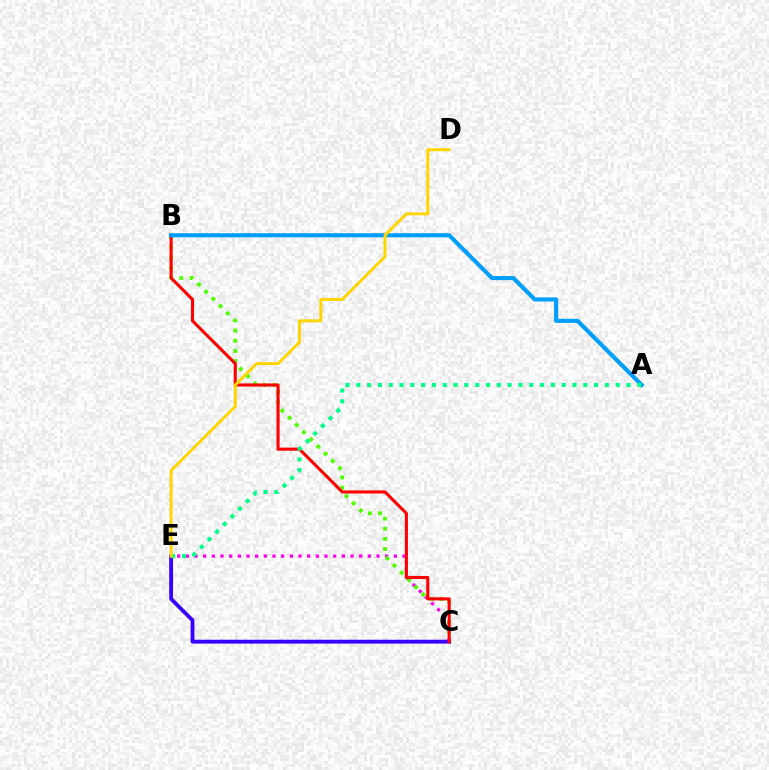{('C', 'E'): [{'color': '#ff00ed', 'line_style': 'dotted', 'thickness': 2.35}, {'color': '#3700ff', 'line_style': 'solid', 'thickness': 2.76}], ('B', 'C'): [{'color': '#4fff00', 'line_style': 'dotted', 'thickness': 2.77}, {'color': '#ff0000', 'line_style': 'solid', 'thickness': 2.22}], ('A', 'B'): [{'color': '#009eff', 'line_style': 'solid', 'thickness': 2.95}], ('A', 'E'): [{'color': '#00ff86', 'line_style': 'dotted', 'thickness': 2.94}], ('D', 'E'): [{'color': '#ffd500', 'line_style': 'solid', 'thickness': 2.13}]}